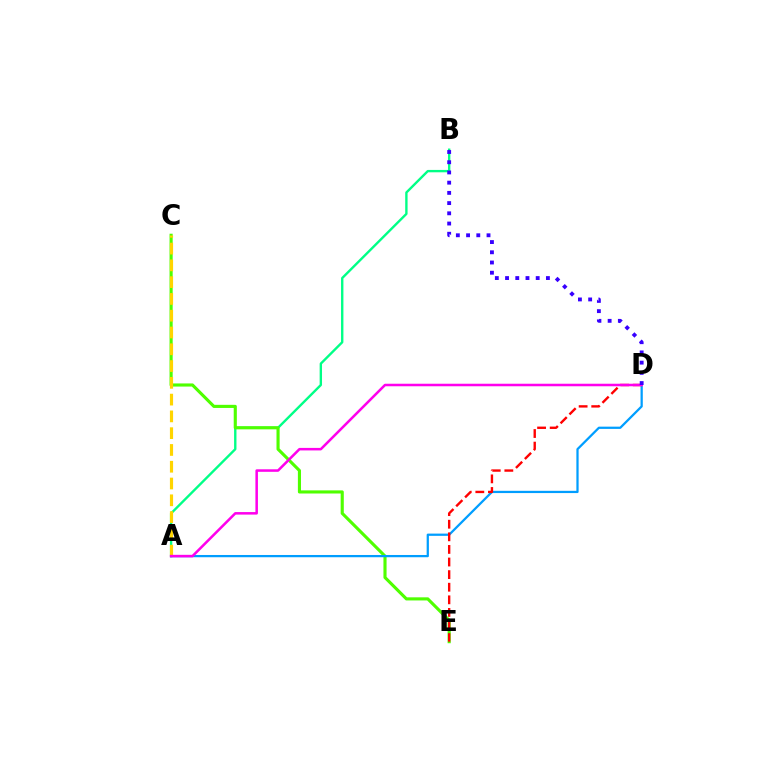{('A', 'B'): [{'color': '#00ff86', 'line_style': 'solid', 'thickness': 1.71}], ('C', 'E'): [{'color': '#4fff00', 'line_style': 'solid', 'thickness': 2.25}], ('A', 'D'): [{'color': '#009eff', 'line_style': 'solid', 'thickness': 1.62}, {'color': '#ff00ed', 'line_style': 'solid', 'thickness': 1.82}], ('A', 'C'): [{'color': '#ffd500', 'line_style': 'dashed', 'thickness': 2.28}], ('D', 'E'): [{'color': '#ff0000', 'line_style': 'dashed', 'thickness': 1.71}], ('B', 'D'): [{'color': '#3700ff', 'line_style': 'dotted', 'thickness': 2.78}]}